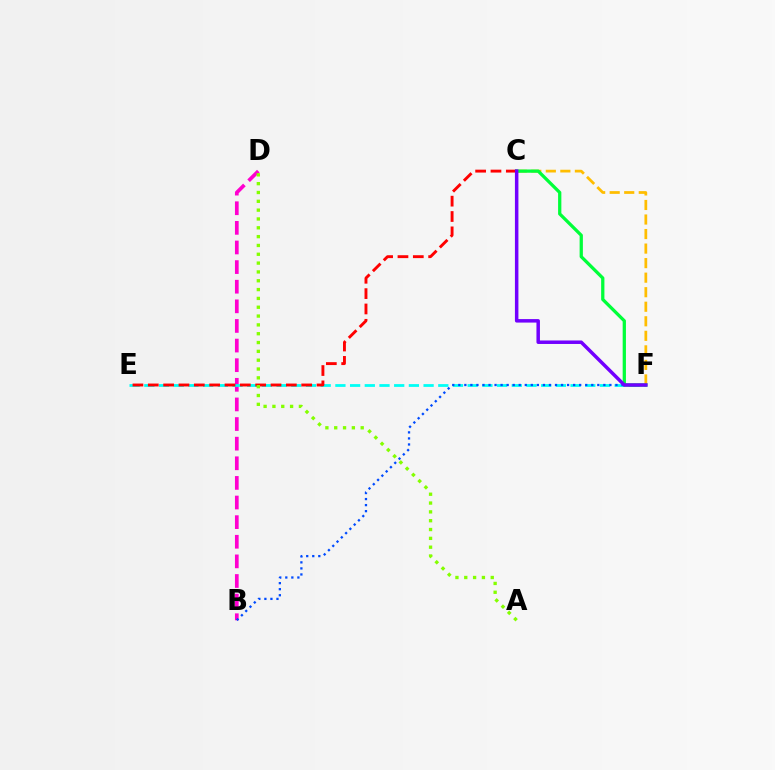{('B', 'D'): [{'color': '#ff00cf', 'line_style': 'dashed', 'thickness': 2.67}], ('E', 'F'): [{'color': '#00fff6', 'line_style': 'dashed', 'thickness': 2.0}], ('B', 'F'): [{'color': '#004bff', 'line_style': 'dotted', 'thickness': 1.64}], ('C', 'F'): [{'color': '#ffbd00', 'line_style': 'dashed', 'thickness': 1.98}, {'color': '#00ff39', 'line_style': 'solid', 'thickness': 2.35}, {'color': '#7200ff', 'line_style': 'solid', 'thickness': 2.51}], ('C', 'E'): [{'color': '#ff0000', 'line_style': 'dashed', 'thickness': 2.08}], ('A', 'D'): [{'color': '#84ff00', 'line_style': 'dotted', 'thickness': 2.4}]}